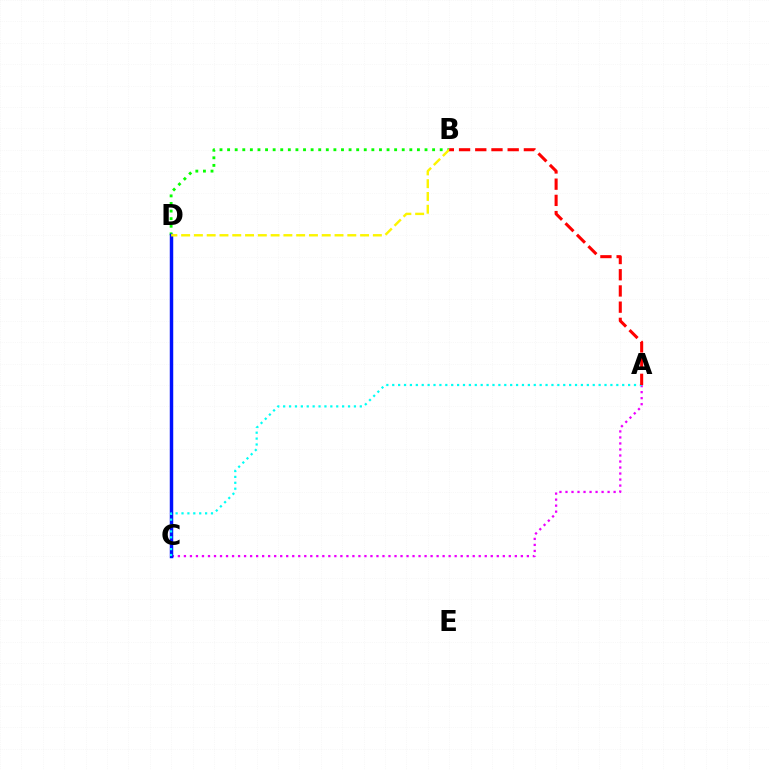{('B', 'D'): [{'color': '#08ff00', 'line_style': 'dotted', 'thickness': 2.06}, {'color': '#fcf500', 'line_style': 'dashed', 'thickness': 1.74}], ('A', 'C'): [{'color': '#ee00ff', 'line_style': 'dotted', 'thickness': 1.63}, {'color': '#00fff6', 'line_style': 'dotted', 'thickness': 1.6}], ('C', 'D'): [{'color': '#0010ff', 'line_style': 'solid', 'thickness': 2.49}], ('A', 'B'): [{'color': '#ff0000', 'line_style': 'dashed', 'thickness': 2.2}]}